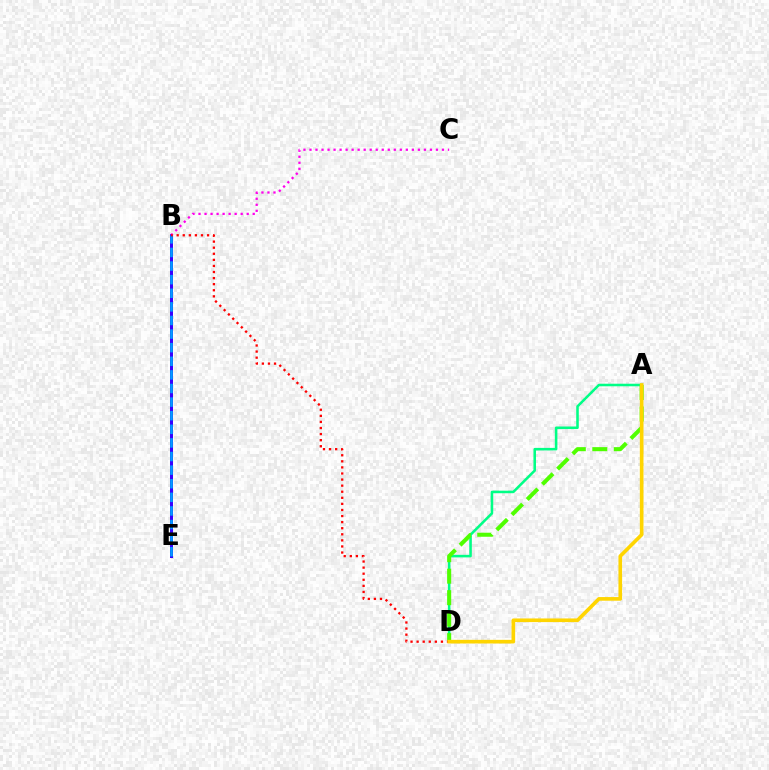{('B', 'E'): [{'color': '#3700ff', 'line_style': 'solid', 'thickness': 2.15}, {'color': '#009eff', 'line_style': 'dashed', 'thickness': 1.85}], ('B', 'C'): [{'color': '#ff00ed', 'line_style': 'dotted', 'thickness': 1.64}], ('A', 'D'): [{'color': '#00ff86', 'line_style': 'solid', 'thickness': 1.84}, {'color': '#4fff00', 'line_style': 'dashed', 'thickness': 2.92}, {'color': '#ffd500', 'line_style': 'solid', 'thickness': 2.63}], ('B', 'D'): [{'color': '#ff0000', 'line_style': 'dotted', 'thickness': 1.65}]}